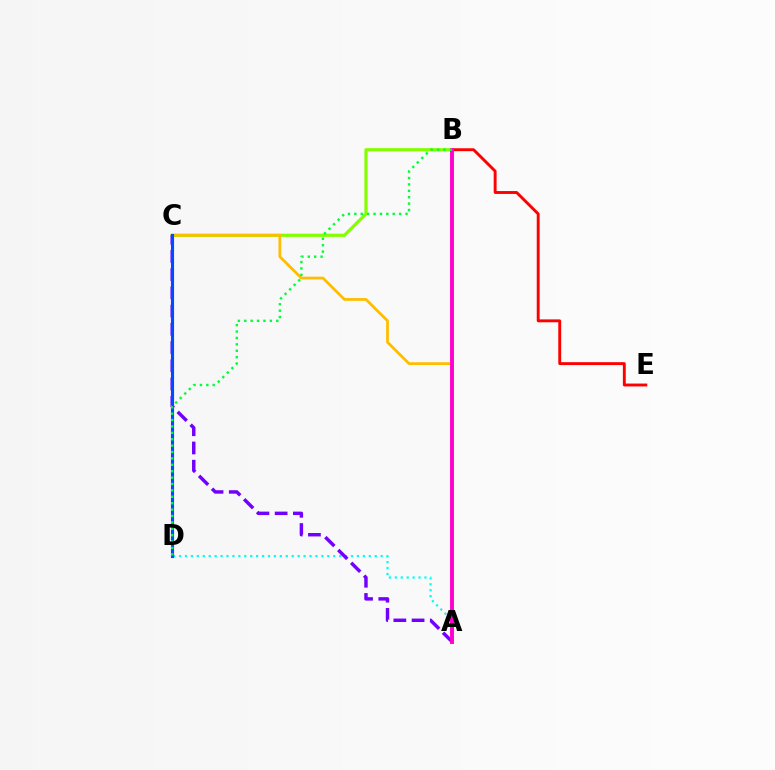{('B', 'C'): [{'color': '#84ff00', 'line_style': 'solid', 'thickness': 2.29}], ('A', 'D'): [{'color': '#00fff6', 'line_style': 'dotted', 'thickness': 1.61}], ('B', 'E'): [{'color': '#ff0000', 'line_style': 'solid', 'thickness': 2.08}], ('A', 'C'): [{'color': '#ffbd00', 'line_style': 'solid', 'thickness': 1.99}, {'color': '#7200ff', 'line_style': 'dashed', 'thickness': 2.48}], ('C', 'D'): [{'color': '#004bff', 'line_style': 'solid', 'thickness': 2.24}], ('A', 'B'): [{'color': '#ff00cf', 'line_style': 'solid', 'thickness': 2.8}], ('B', 'D'): [{'color': '#00ff39', 'line_style': 'dotted', 'thickness': 1.74}]}